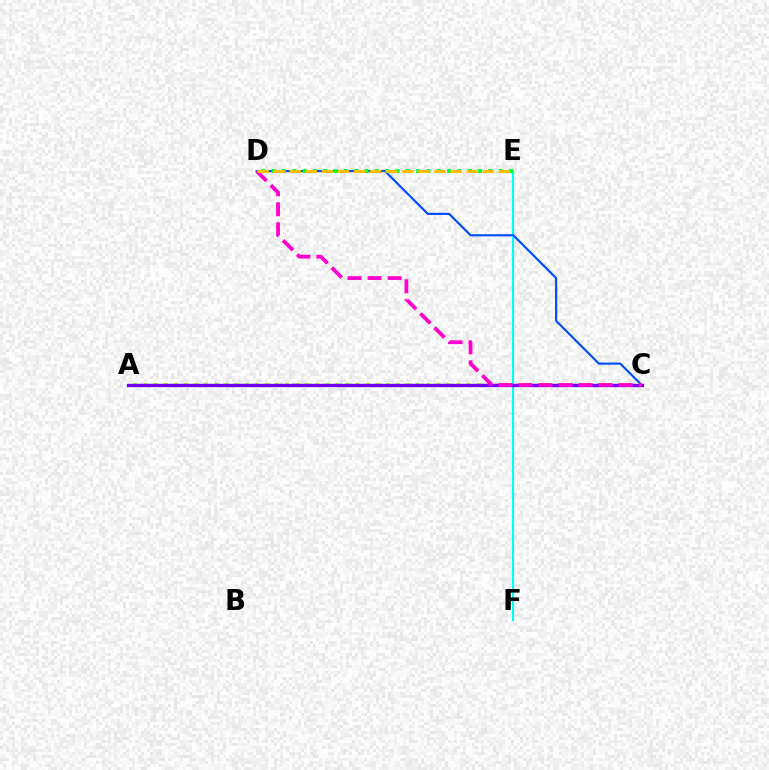{('E', 'F'): [{'color': '#00fff6', 'line_style': 'solid', 'thickness': 1.54}], ('C', 'D'): [{'color': '#004bff', 'line_style': 'solid', 'thickness': 1.54}, {'color': '#ff00cf', 'line_style': 'dashed', 'thickness': 2.72}], ('A', 'C'): [{'color': '#ff0000', 'line_style': 'dotted', 'thickness': 1.59}, {'color': '#84ff00', 'line_style': 'dotted', 'thickness': 2.74}, {'color': '#7200ff', 'line_style': 'solid', 'thickness': 2.39}], ('D', 'E'): [{'color': '#00ff39', 'line_style': 'dotted', 'thickness': 2.8}, {'color': '#ffbd00', 'line_style': 'dashed', 'thickness': 2.18}]}